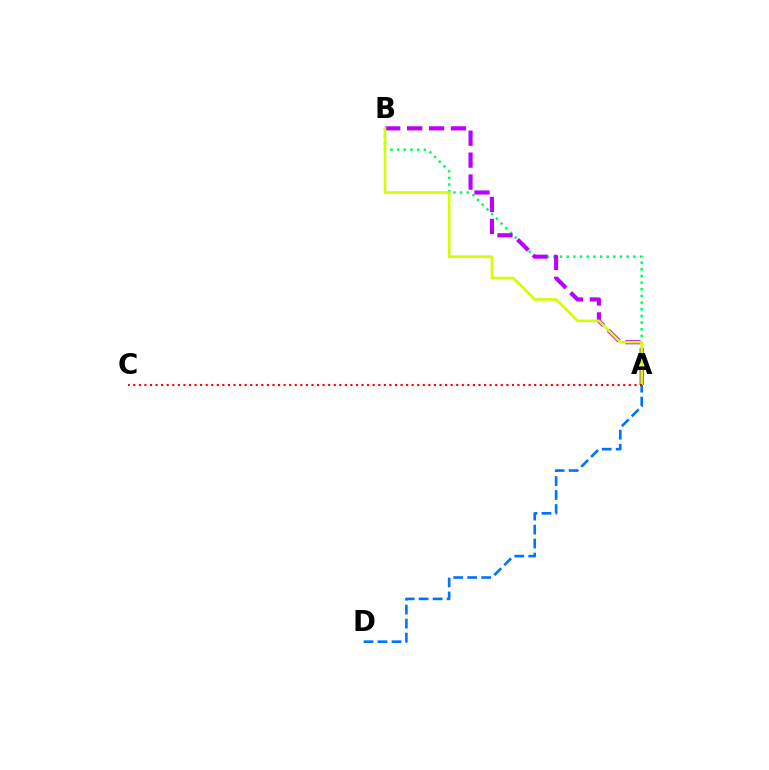{('A', 'B'): [{'color': '#00ff5c', 'line_style': 'dotted', 'thickness': 1.81}, {'color': '#b900ff', 'line_style': 'dashed', 'thickness': 2.98}, {'color': '#d1ff00', 'line_style': 'solid', 'thickness': 1.86}], ('A', 'D'): [{'color': '#0074ff', 'line_style': 'dashed', 'thickness': 1.9}], ('A', 'C'): [{'color': '#ff0000', 'line_style': 'dotted', 'thickness': 1.51}]}